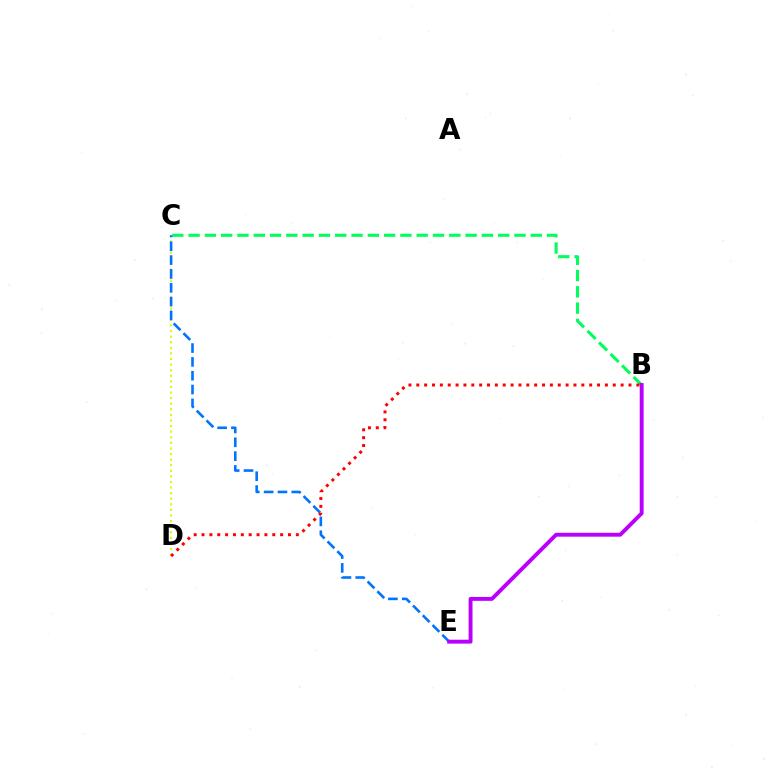{('B', 'C'): [{'color': '#00ff5c', 'line_style': 'dashed', 'thickness': 2.21}], ('C', 'D'): [{'color': '#d1ff00', 'line_style': 'dotted', 'thickness': 1.52}], ('C', 'E'): [{'color': '#0074ff', 'line_style': 'dashed', 'thickness': 1.88}], ('B', 'E'): [{'color': '#b900ff', 'line_style': 'solid', 'thickness': 2.81}], ('B', 'D'): [{'color': '#ff0000', 'line_style': 'dotted', 'thickness': 2.14}]}